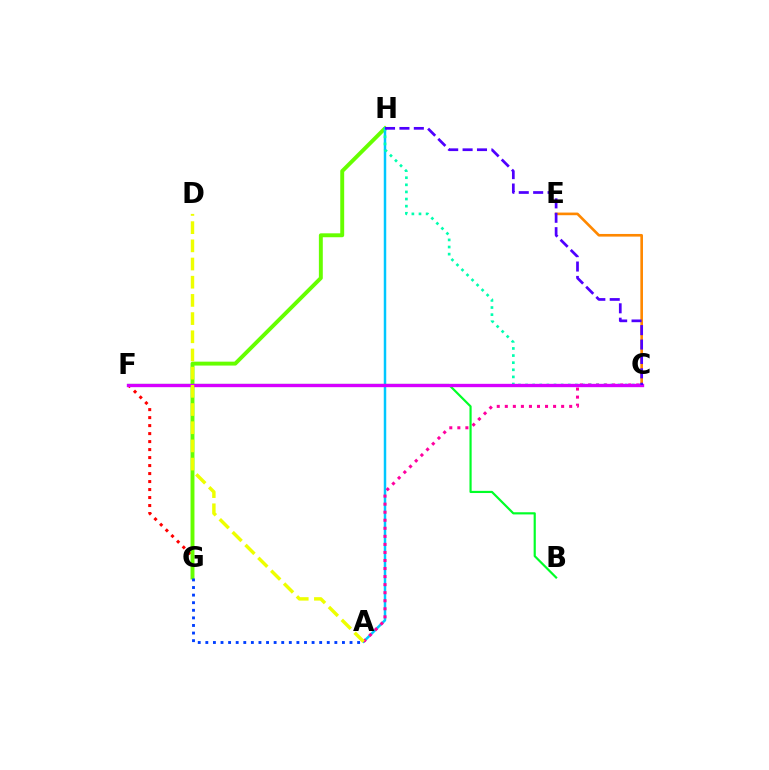{('F', 'G'): [{'color': '#ff0000', 'line_style': 'dotted', 'thickness': 2.17}], ('G', 'H'): [{'color': '#66ff00', 'line_style': 'solid', 'thickness': 2.82}], ('A', 'H'): [{'color': '#00c7ff', 'line_style': 'solid', 'thickness': 1.79}], ('A', 'C'): [{'color': '#ff00a0', 'line_style': 'dotted', 'thickness': 2.19}], ('C', 'H'): [{'color': '#00ffaf', 'line_style': 'dotted', 'thickness': 1.93}, {'color': '#4f00ff', 'line_style': 'dashed', 'thickness': 1.96}], ('B', 'F'): [{'color': '#00ff27', 'line_style': 'solid', 'thickness': 1.57}], ('C', 'E'): [{'color': '#ff8800', 'line_style': 'solid', 'thickness': 1.9}], ('C', 'F'): [{'color': '#d600ff', 'line_style': 'solid', 'thickness': 2.41}], ('A', 'D'): [{'color': '#eeff00', 'line_style': 'dashed', 'thickness': 2.47}], ('A', 'G'): [{'color': '#003fff', 'line_style': 'dotted', 'thickness': 2.06}]}